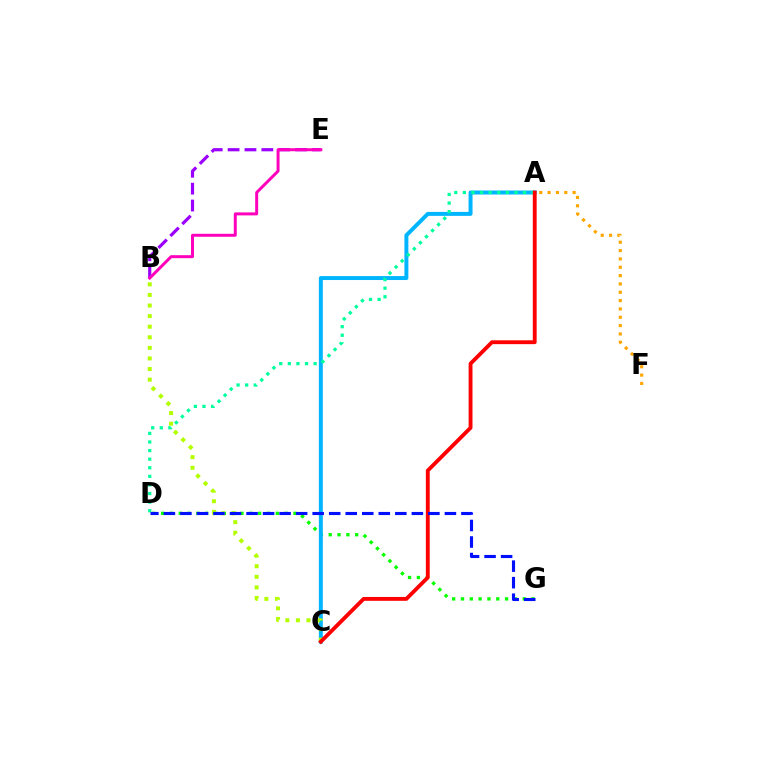{('B', 'E'): [{'color': '#9b00ff', 'line_style': 'dashed', 'thickness': 2.29}, {'color': '#ff00bd', 'line_style': 'solid', 'thickness': 2.15}], ('D', 'G'): [{'color': '#08ff00', 'line_style': 'dotted', 'thickness': 2.4}, {'color': '#0010ff', 'line_style': 'dashed', 'thickness': 2.25}], ('A', 'F'): [{'color': '#ffa500', 'line_style': 'dotted', 'thickness': 2.26}], ('A', 'C'): [{'color': '#00b5ff', 'line_style': 'solid', 'thickness': 2.85}, {'color': '#ff0000', 'line_style': 'solid', 'thickness': 2.77}], ('B', 'C'): [{'color': '#b3ff00', 'line_style': 'dotted', 'thickness': 2.88}], ('A', 'D'): [{'color': '#00ff9d', 'line_style': 'dotted', 'thickness': 2.33}]}